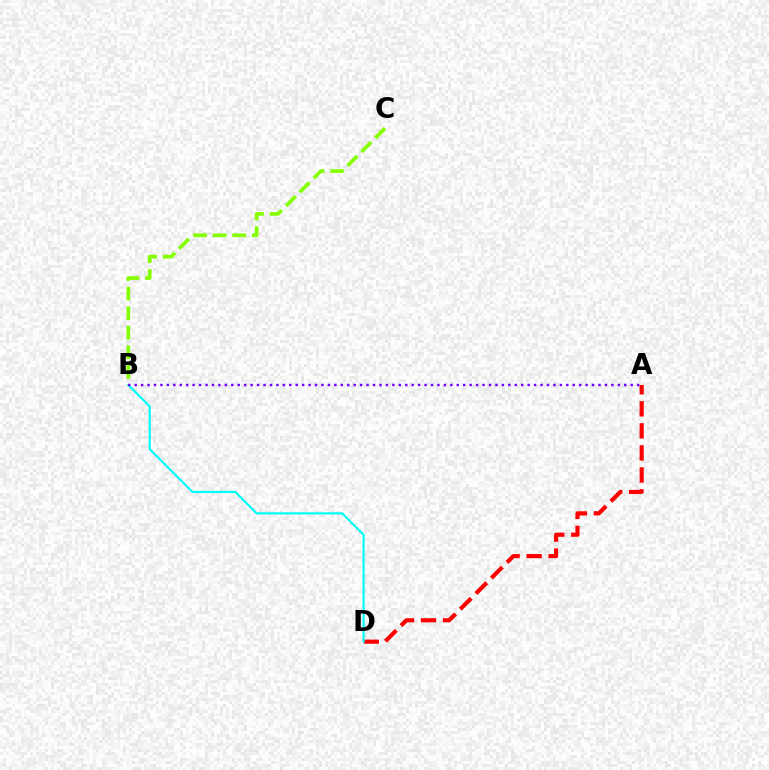{('A', 'D'): [{'color': '#ff0000', 'line_style': 'dashed', 'thickness': 2.99}], ('B', 'D'): [{'color': '#00fff6', 'line_style': 'solid', 'thickness': 1.55}], ('B', 'C'): [{'color': '#84ff00', 'line_style': 'dashed', 'thickness': 2.66}], ('A', 'B'): [{'color': '#7200ff', 'line_style': 'dotted', 'thickness': 1.75}]}